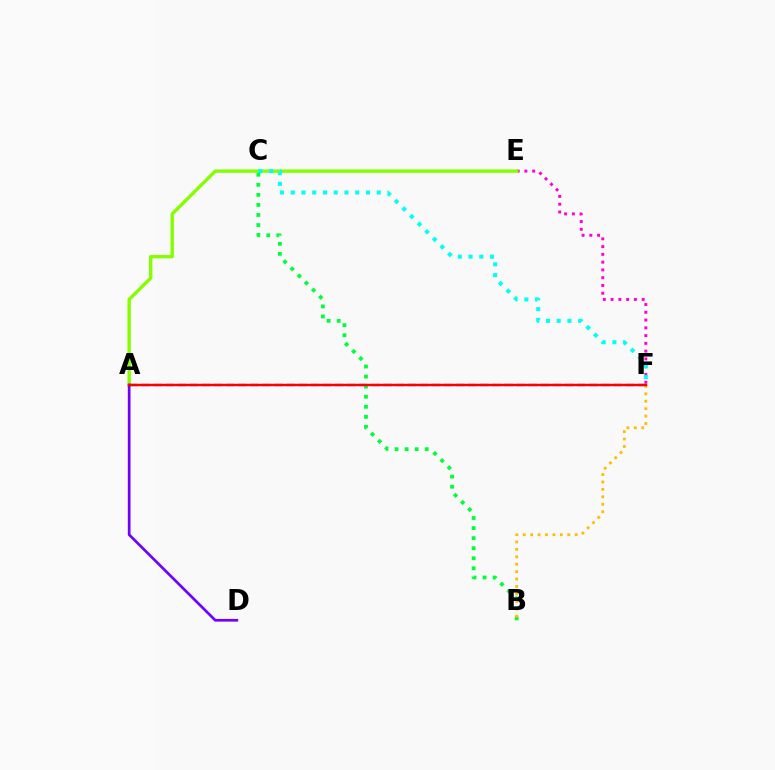{('E', 'F'): [{'color': '#ff00cf', 'line_style': 'dotted', 'thickness': 2.11}], ('A', 'E'): [{'color': '#84ff00', 'line_style': 'solid', 'thickness': 2.43}], ('A', 'F'): [{'color': '#004bff', 'line_style': 'dashed', 'thickness': 1.64}, {'color': '#ff0000', 'line_style': 'solid', 'thickness': 1.77}], ('C', 'F'): [{'color': '#00fff6', 'line_style': 'dotted', 'thickness': 2.92}], ('B', 'C'): [{'color': '#00ff39', 'line_style': 'dotted', 'thickness': 2.73}], ('A', 'D'): [{'color': '#7200ff', 'line_style': 'solid', 'thickness': 1.93}], ('B', 'F'): [{'color': '#ffbd00', 'line_style': 'dotted', 'thickness': 2.02}]}